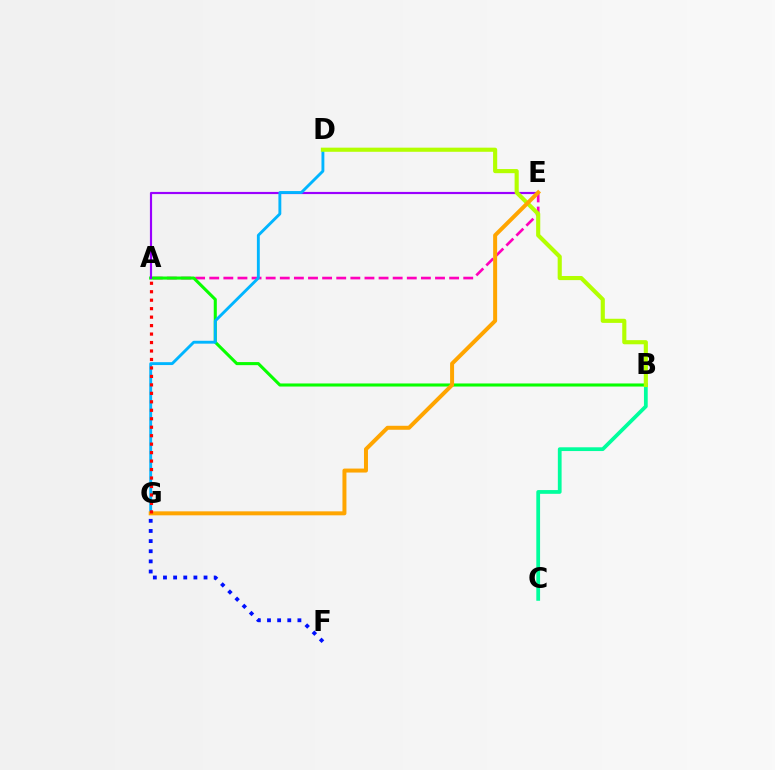{('A', 'E'): [{'color': '#ff00bd', 'line_style': 'dashed', 'thickness': 1.92}, {'color': '#9b00ff', 'line_style': 'solid', 'thickness': 1.56}], ('A', 'B'): [{'color': '#08ff00', 'line_style': 'solid', 'thickness': 2.21}], ('B', 'C'): [{'color': '#00ff9d', 'line_style': 'solid', 'thickness': 2.71}], ('D', 'G'): [{'color': '#00b5ff', 'line_style': 'solid', 'thickness': 2.07}], ('B', 'D'): [{'color': '#b3ff00', 'line_style': 'solid', 'thickness': 2.97}], ('E', 'G'): [{'color': '#ffa500', 'line_style': 'solid', 'thickness': 2.87}], ('A', 'G'): [{'color': '#ff0000', 'line_style': 'dotted', 'thickness': 2.3}], ('F', 'G'): [{'color': '#0010ff', 'line_style': 'dotted', 'thickness': 2.75}]}